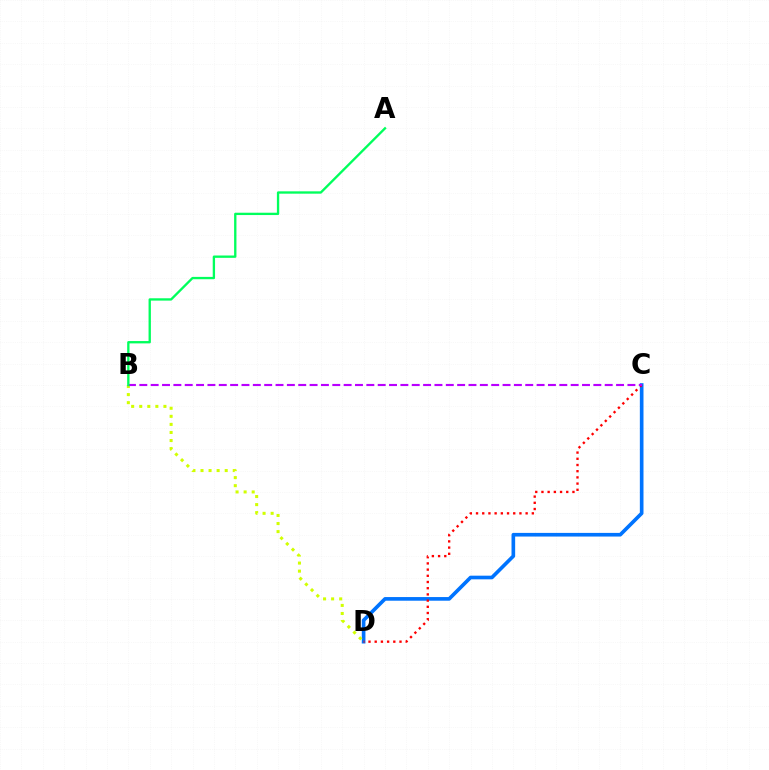{('C', 'D'): [{'color': '#0074ff', 'line_style': 'solid', 'thickness': 2.63}, {'color': '#ff0000', 'line_style': 'dotted', 'thickness': 1.68}], ('B', 'D'): [{'color': '#d1ff00', 'line_style': 'dotted', 'thickness': 2.19}], ('B', 'C'): [{'color': '#b900ff', 'line_style': 'dashed', 'thickness': 1.54}], ('A', 'B'): [{'color': '#00ff5c', 'line_style': 'solid', 'thickness': 1.68}]}